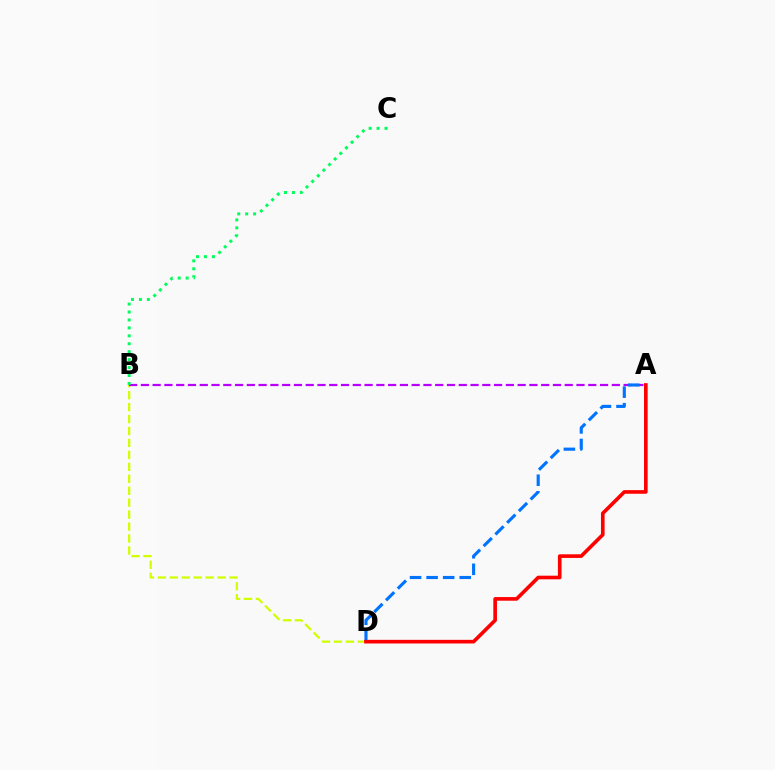{('B', 'D'): [{'color': '#d1ff00', 'line_style': 'dashed', 'thickness': 1.62}], ('A', 'B'): [{'color': '#b900ff', 'line_style': 'dashed', 'thickness': 1.6}], ('A', 'D'): [{'color': '#0074ff', 'line_style': 'dashed', 'thickness': 2.25}, {'color': '#ff0000', 'line_style': 'solid', 'thickness': 2.62}], ('B', 'C'): [{'color': '#00ff5c', 'line_style': 'dotted', 'thickness': 2.16}]}